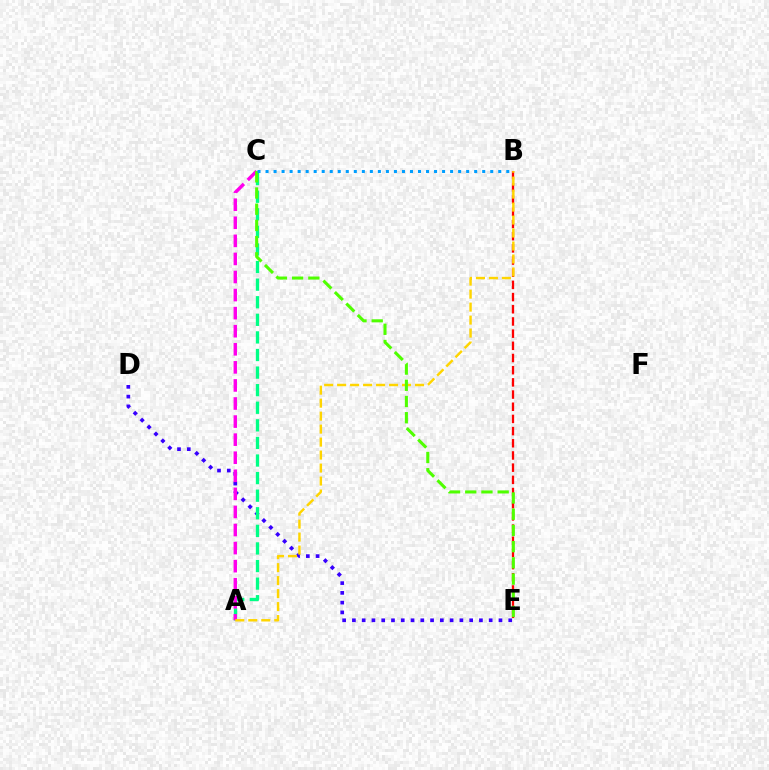{('B', 'E'): [{'color': '#ff0000', 'line_style': 'dashed', 'thickness': 1.66}], ('D', 'E'): [{'color': '#3700ff', 'line_style': 'dotted', 'thickness': 2.65}], ('A', 'C'): [{'color': '#00ff86', 'line_style': 'dashed', 'thickness': 2.39}, {'color': '#ff00ed', 'line_style': 'dashed', 'thickness': 2.46}], ('A', 'B'): [{'color': '#ffd500', 'line_style': 'dashed', 'thickness': 1.76}], ('C', 'E'): [{'color': '#4fff00', 'line_style': 'dashed', 'thickness': 2.2}], ('B', 'C'): [{'color': '#009eff', 'line_style': 'dotted', 'thickness': 2.18}]}